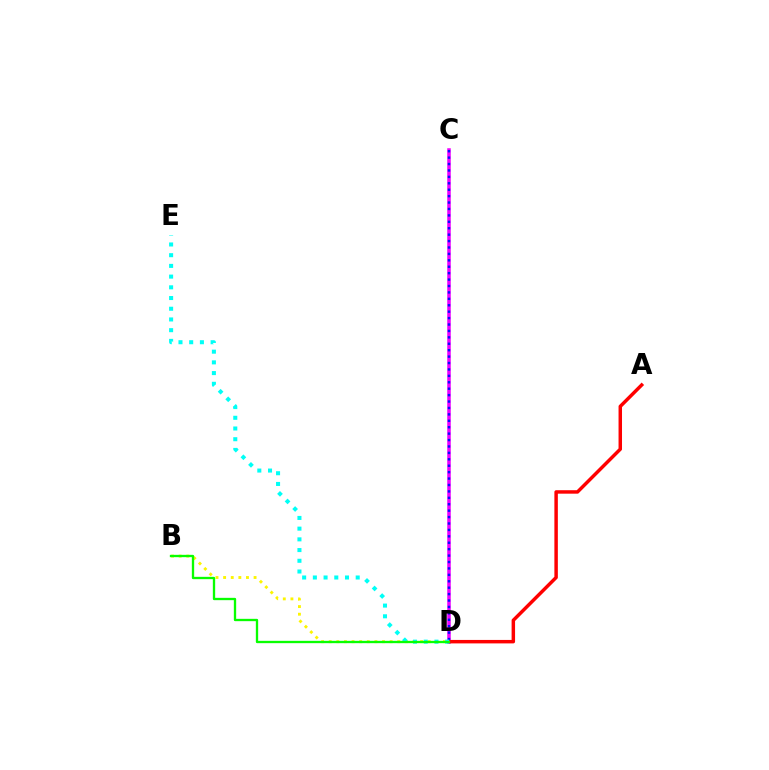{('C', 'D'): [{'color': '#ee00ff', 'line_style': 'solid', 'thickness': 2.53}, {'color': '#0010ff', 'line_style': 'dotted', 'thickness': 1.74}], ('B', 'D'): [{'color': '#fcf500', 'line_style': 'dotted', 'thickness': 2.07}, {'color': '#08ff00', 'line_style': 'solid', 'thickness': 1.68}], ('A', 'D'): [{'color': '#ff0000', 'line_style': 'solid', 'thickness': 2.5}], ('D', 'E'): [{'color': '#00fff6', 'line_style': 'dotted', 'thickness': 2.91}]}